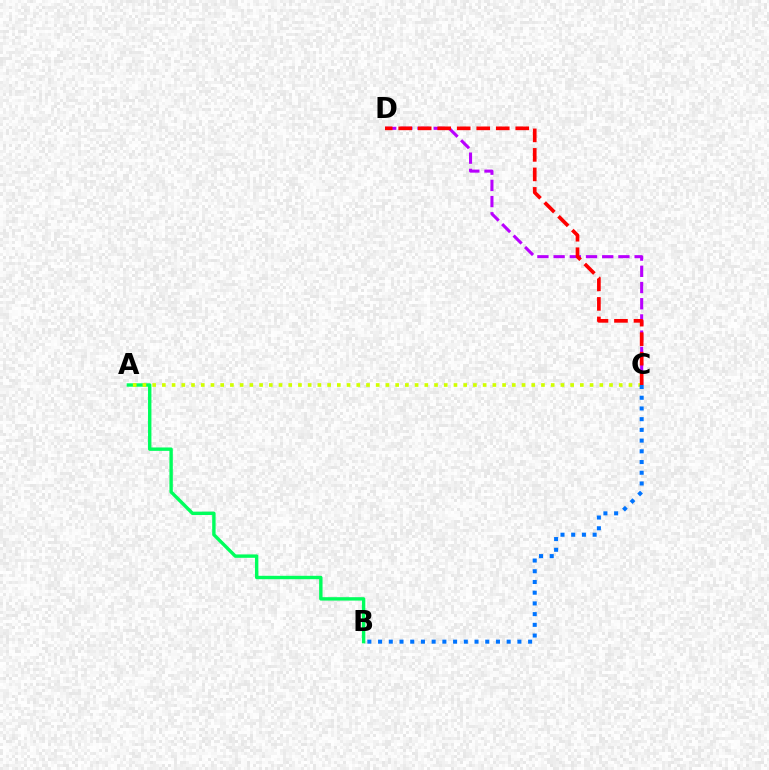{('C', 'D'): [{'color': '#b900ff', 'line_style': 'dashed', 'thickness': 2.2}, {'color': '#ff0000', 'line_style': 'dashed', 'thickness': 2.65}], ('A', 'B'): [{'color': '#00ff5c', 'line_style': 'solid', 'thickness': 2.44}], ('A', 'C'): [{'color': '#d1ff00', 'line_style': 'dotted', 'thickness': 2.64}], ('B', 'C'): [{'color': '#0074ff', 'line_style': 'dotted', 'thickness': 2.91}]}